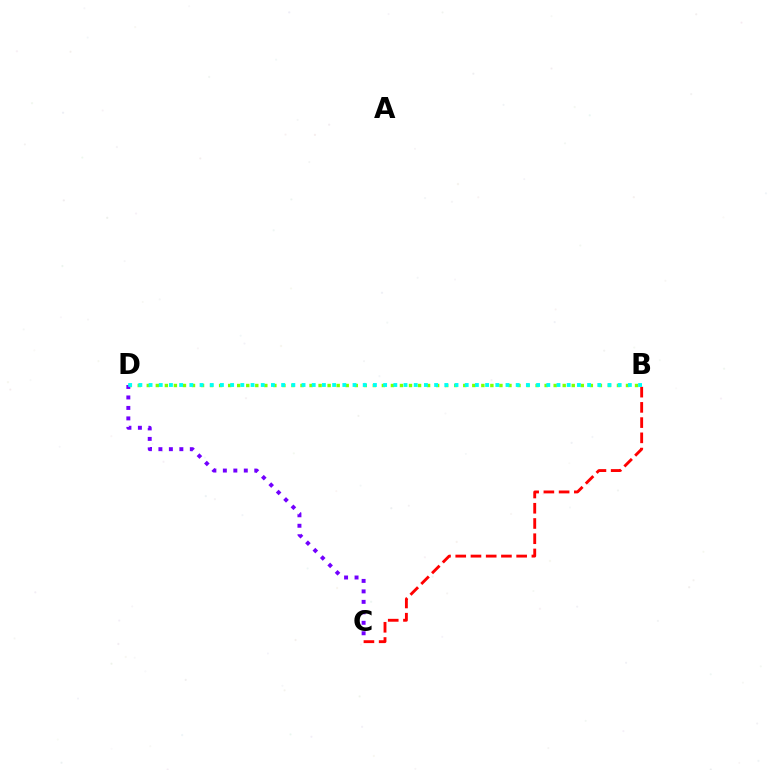{('B', 'D'): [{'color': '#84ff00', 'line_style': 'dotted', 'thickness': 2.46}, {'color': '#00fff6', 'line_style': 'dotted', 'thickness': 2.77}], ('C', 'D'): [{'color': '#7200ff', 'line_style': 'dotted', 'thickness': 2.85}], ('B', 'C'): [{'color': '#ff0000', 'line_style': 'dashed', 'thickness': 2.07}]}